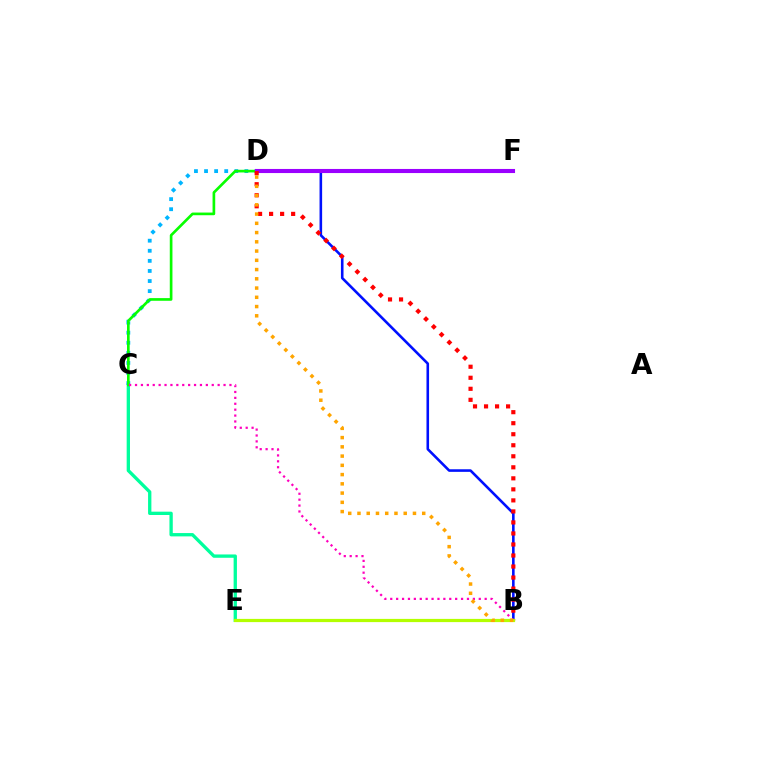{('B', 'D'): [{'color': '#0010ff', 'line_style': 'solid', 'thickness': 1.86}, {'color': '#ff0000', 'line_style': 'dotted', 'thickness': 3.0}, {'color': '#ffa500', 'line_style': 'dotted', 'thickness': 2.51}], ('C', 'E'): [{'color': '#00ff9d', 'line_style': 'solid', 'thickness': 2.39}], ('C', 'F'): [{'color': '#00b5ff', 'line_style': 'dotted', 'thickness': 2.74}, {'color': '#08ff00', 'line_style': 'solid', 'thickness': 1.92}], ('B', 'C'): [{'color': '#ff00bd', 'line_style': 'dotted', 'thickness': 1.6}], ('D', 'F'): [{'color': '#9b00ff', 'line_style': 'solid', 'thickness': 2.94}], ('B', 'E'): [{'color': '#b3ff00', 'line_style': 'solid', 'thickness': 2.31}]}